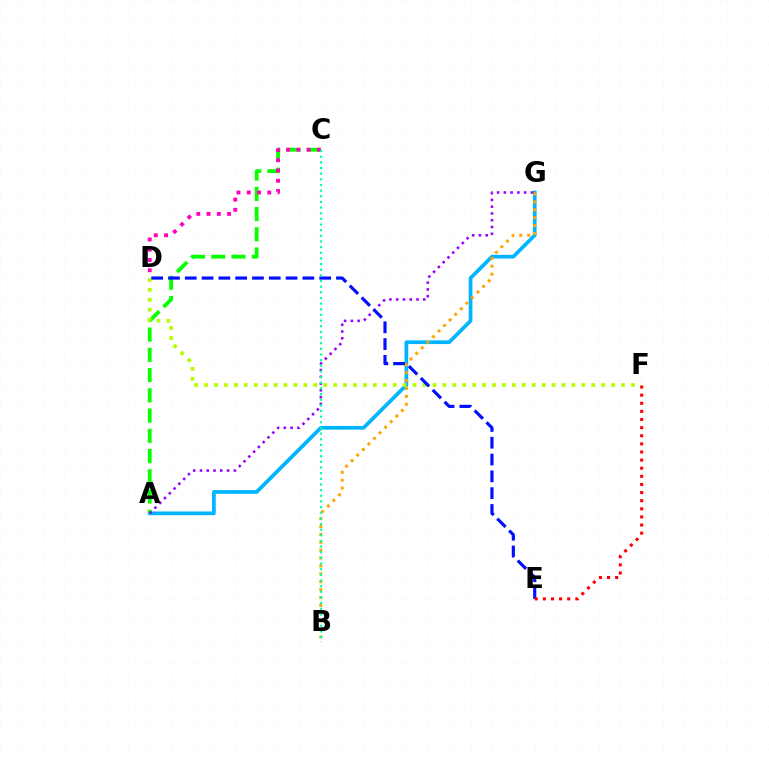{('A', 'G'): [{'color': '#00b5ff', 'line_style': 'solid', 'thickness': 2.67}, {'color': '#9b00ff', 'line_style': 'dotted', 'thickness': 1.84}], ('A', 'C'): [{'color': '#08ff00', 'line_style': 'dashed', 'thickness': 2.75}], ('C', 'D'): [{'color': '#ff00bd', 'line_style': 'dotted', 'thickness': 2.79}], ('D', 'F'): [{'color': '#b3ff00', 'line_style': 'dotted', 'thickness': 2.7}], ('B', 'G'): [{'color': '#ffa500', 'line_style': 'dotted', 'thickness': 2.14}], ('D', 'E'): [{'color': '#0010ff', 'line_style': 'dashed', 'thickness': 2.28}], ('B', 'C'): [{'color': '#00ff9d', 'line_style': 'dotted', 'thickness': 1.54}], ('E', 'F'): [{'color': '#ff0000', 'line_style': 'dotted', 'thickness': 2.21}]}